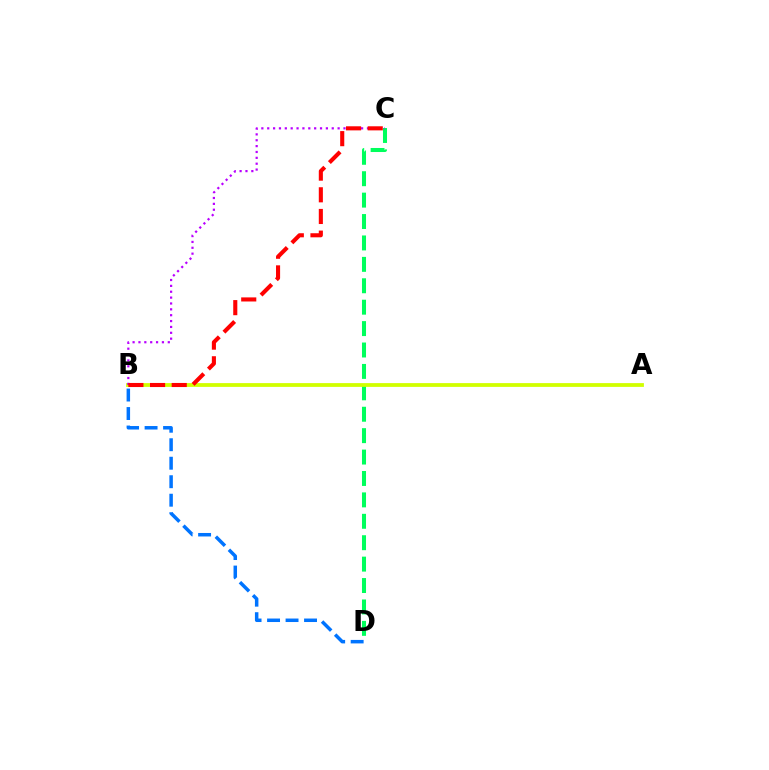{('B', 'D'): [{'color': '#0074ff', 'line_style': 'dashed', 'thickness': 2.51}], ('C', 'D'): [{'color': '#00ff5c', 'line_style': 'dashed', 'thickness': 2.91}], ('A', 'B'): [{'color': '#d1ff00', 'line_style': 'solid', 'thickness': 2.72}], ('B', 'C'): [{'color': '#b900ff', 'line_style': 'dotted', 'thickness': 1.59}, {'color': '#ff0000', 'line_style': 'dashed', 'thickness': 2.94}]}